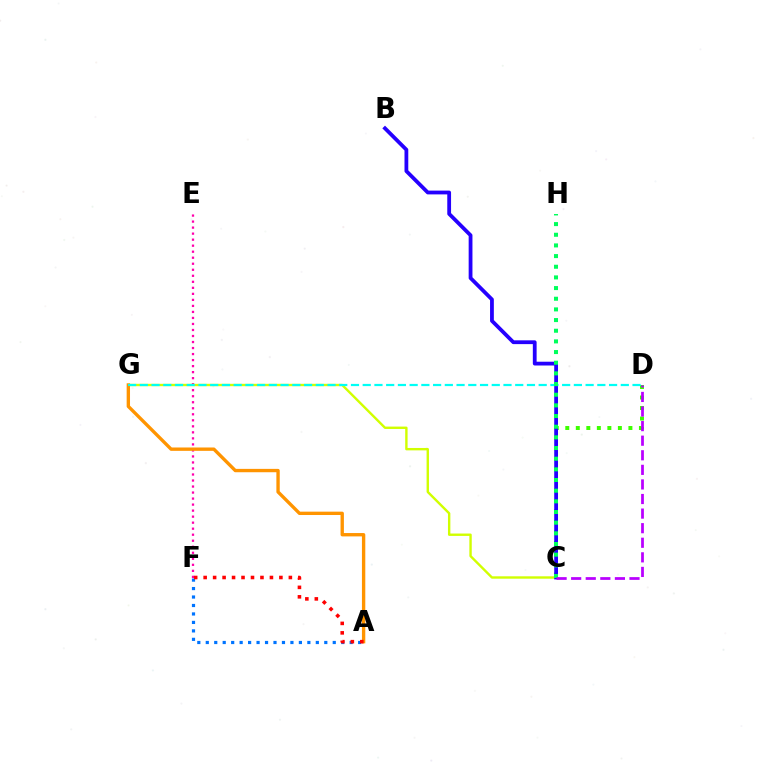{('E', 'F'): [{'color': '#ff00ac', 'line_style': 'dotted', 'thickness': 1.64}], ('C', 'G'): [{'color': '#d1ff00', 'line_style': 'solid', 'thickness': 1.72}], ('A', 'G'): [{'color': '#ff9400', 'line_style': 'solid', 'thickness': 2.41}], ('A', 'F'): [{'color': '#0074ff', 'line_style': 'dotted', 'thickness': 2.3}, {'color': '#ff0000', 'line_style': 'dotted', 'thickness': 2.57}], ('C', 'D'): [{'color': '#3dff00', 'line_style': 'dotted', 'thickness': 2.86}, {'color': '#b900ff', 'line_style': 'dashed', 'thickness': 1.98}], ('B', 'C'): [{'color': '#2500ff', 'line_style': 'solid', 'thickness': 2.73}], ('D', 'G'): [{'color': '#00fff6', 'line_style': 'dashed', 'thickness': 1.59}], ('C', 'H'): [{'color': '#00ff5c', 'line_style': 'dotted', 'thickness': 2.9}]}